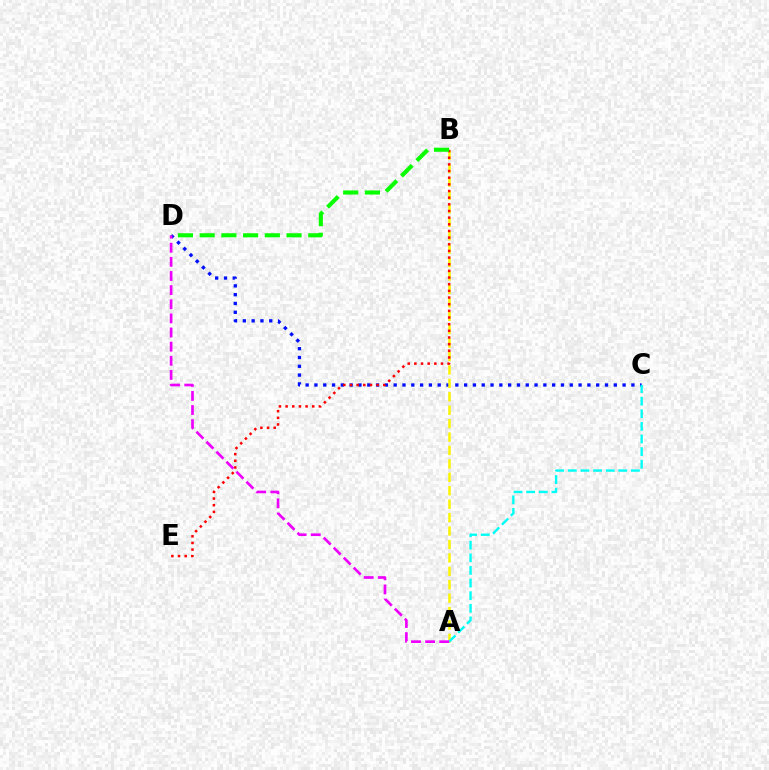{('C', 'D'): [{'color': '#0010ff', 'line_style': 'dotted', 'thickness': 2.39}], ('A', 'B'): [{'color': '#fcf500', 'line_style': 'dashed', 'thickness': 1.82}], ('B', 'E'): [{'color': '#ff0000', 'line_style': 'dotted', 'thickness': 1.81}], ('A', 'C'): [{'color': '#00fff6', 'line_style': 'dashed', 'thickness': 1.71}], ('B', 'D'): [{'color': '#08ff00', 'line_style': 'dashed', 'thickness': 2.95}], ('A', 'D'): [{'color': '#ee00ff', 'line_style': 'dashed', 'thickness': 1.92}]}